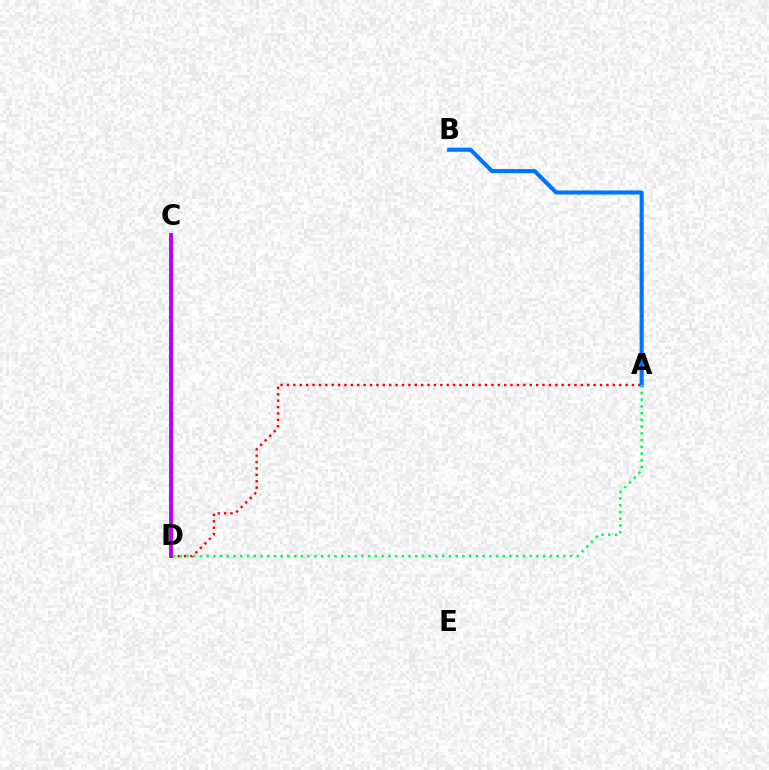{('C', 'D'): [{'color': '#d1ff00', 'line_style': 'dashed', 'thickness': 2.19}, {'color': '#b900ff', 'line_style': 'solid', 'thickness': 2.83}], ('A', 'D'): [{'color': '#ff0000', 'line_style': 'dotted', 'thickness': 1.74}, {'color': '#00ff5c', 'line_style': 'dotted', 'thickness': 1.83}], ('A', 'B'): [{'color': '#0074ff', 'line_style': 'solid', 'thickness': 2.94}]}